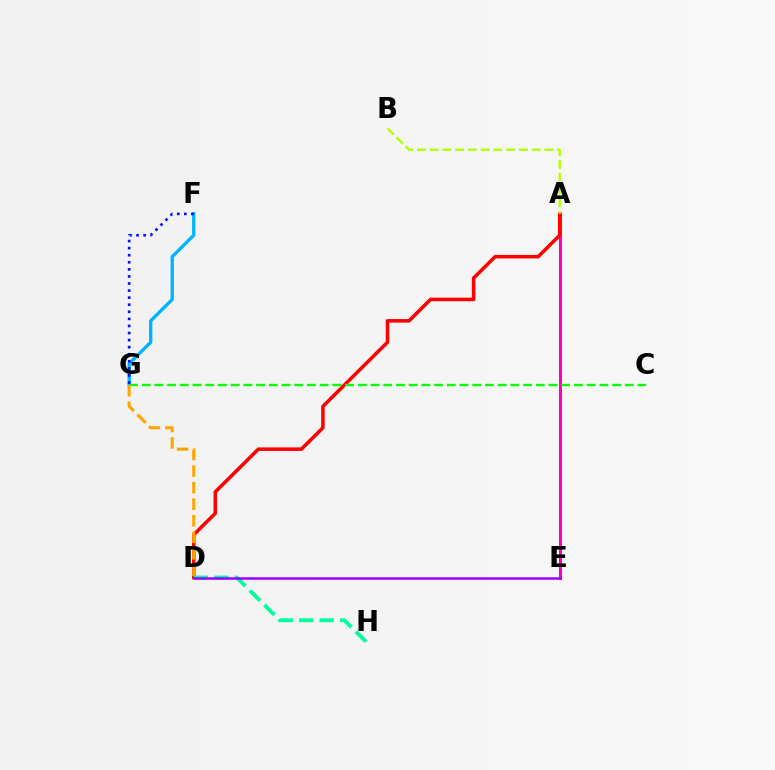{('A', 'E'): [{'color': '#ff00bd', 'line_style': 'solid', 'thickness': 2.19}], ('F', 'G'): [{'color': '#00b5ff', 'line_style': 'solid', 'thickness': 2.41}, {'color': '#0010ff', 'line_style': 'dotted', 'thickness': 1.92}], ('A', 'D'): [{'color': '#ff0000', 'line_style': 'solid', 'thickness': 2.54}], ('A', 'B'): [{'color': '#b3ff00', 'line_style': 'dashed', 'thickness': 1.73}], ('C', 'G'): [{'color': '#08ff00', 'line_style': 'dashed', 'thickness': 1.73}], ('D', 'G'): [{'color': '#ffa500', 'line_style': 'dashed', 'thickness': 2.25}], ('D', 'H'): [{'color': '#00ff9d', 'line_style': 'dashed', 'thickness': 2.78}], ('D', 'E'): [{'color': '#9b00ff', 'line_style': 'solid', 'thickness': 1.82}]}